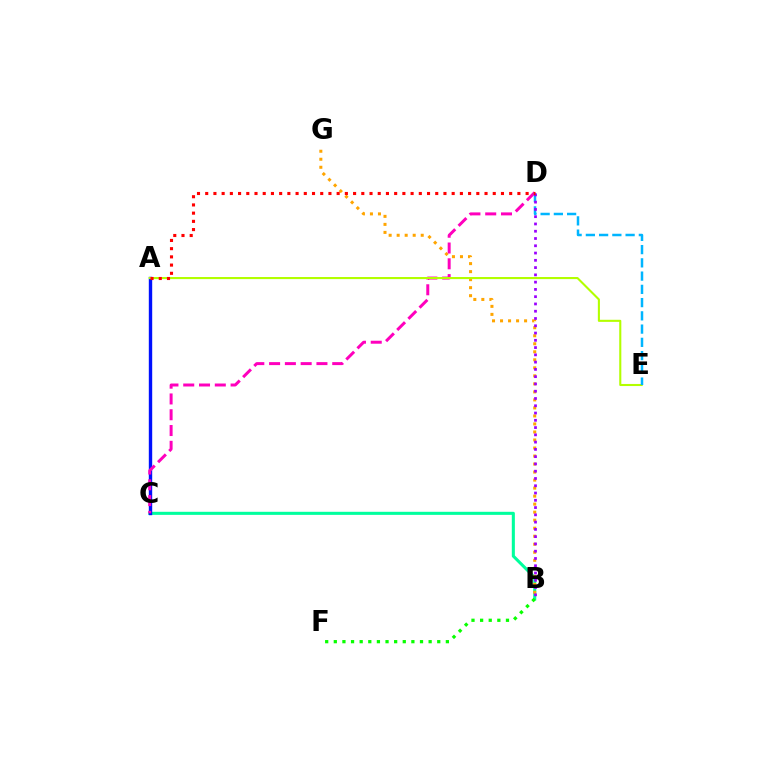{('B', 'C'): [{'color': '#00ff9d', 'line_style': 'solid', 'thickness': 2.21}], ('A', 'C'): [{'color': '#0010ff', 'line_style': 'solid', 'thickness': 2.44}], ('B', 'F'): [{'color': '#08ff00', 'line_style': 'dotted', 'thickness': 2.34}], ('B', 'G'): [{'color': '#ffa500', 'line_style': 'dotted', 'thickness': 2.18}], ('C', 'D'): [{'color': '#ff00bd', 'line_style': 'dashed', 'thickness': 2.14}], ('A', 'E'): [{'color': '#b3ff00', 'line_style': 'solid', 'thickness': 1.51}], ('D', 'E'): [{'color': '#00b5ff', 'line_style': 'dashed', 'thickness': 1.8}], ('B', 'D'): [{'color': '#9b00ff', 'line_style': 'dotted', 'thickness': 1.98}], ('A', 'D'): [{'color': '#ff0000', 'line_style': 'dotted', 'thickness': 2.23}]}